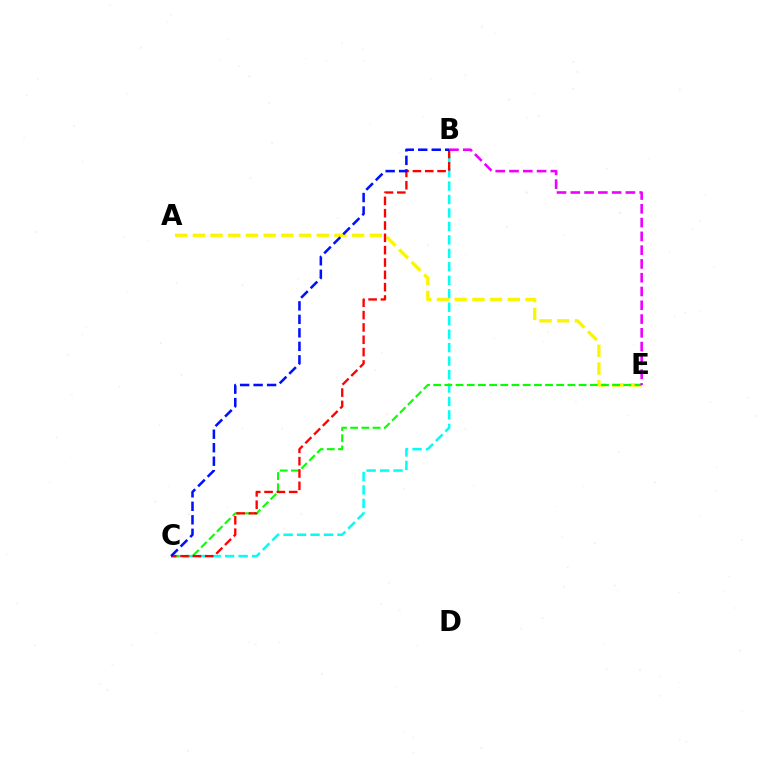{('B', 'C'): [{'color': '#00fff6', 'line_style': 'dashed', 'thickness': 1.83}, {'color': '#ff0000', 'line_style': 'dashed', 'thickness': 1.68}, {'color': '#0010ff', 'line_style': 'dashed', 'thickness': 1.83}], ('A', 'E'): [{'color': '#fcf500', 'line_style': 'dashed', 'thickness': 2.4}], ('C', 'E'): [{'color': '#08ff00', 'line_style': 'dashed', 'thickness': 1.52}], ('B', 'E'): [{'color': '#ee00ff', 'line_style': 'dashed', 'thickness': 1.87}]}